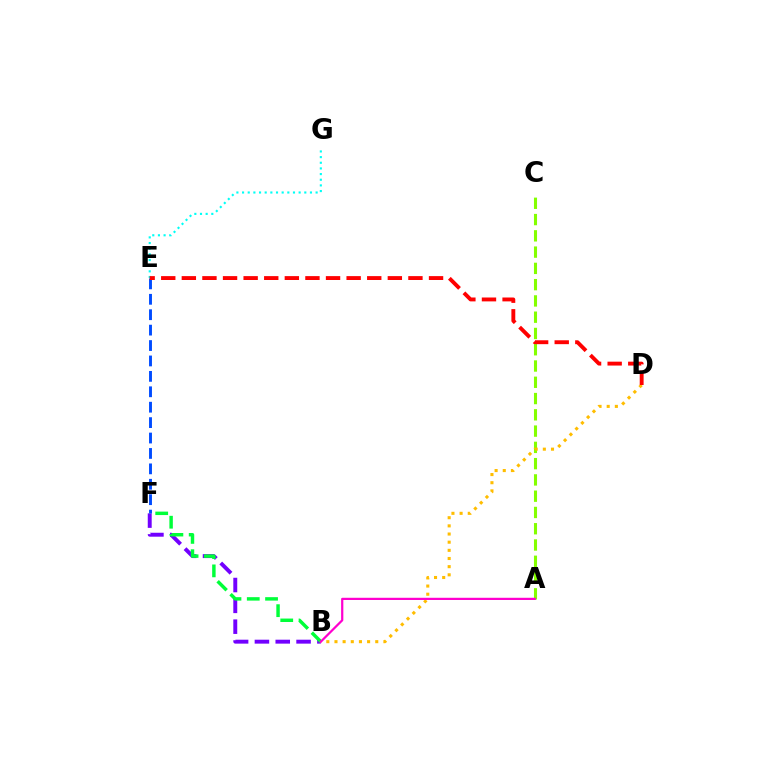{('B', 'F'): [{'color': '#7200ff', 'line_style': 'dashed', 'thickness': 2.83}, {'color': '#00ff39', 'line_style': 'dashed', 'thickness': 2.48}], ('A', 'C'): [{'color': '#84ff00', 'line_style': 'dashed', 'thickness': 2.21}], ('E', 'G'): [{'color': '#00fff6', 'line_style': 'dotted', 'thickness': 1.54}], ('E', 'F'): [{'color': '#004bff', 'line_style': 'dashed', 'thickness': 2.09}], ('B', 'D'): [{'color': '#ffbd00', 'line_style': 'dotted', 'thickness': 2.22}], ('A', 'B'): [{'color': '#ff00cf', 'line_style': 'solid', 'thickness': 1.6}], ('D', 'E'): [{'color': '#ff0000', 'line_style': 'dashed', 'thickness': 2.8}]}